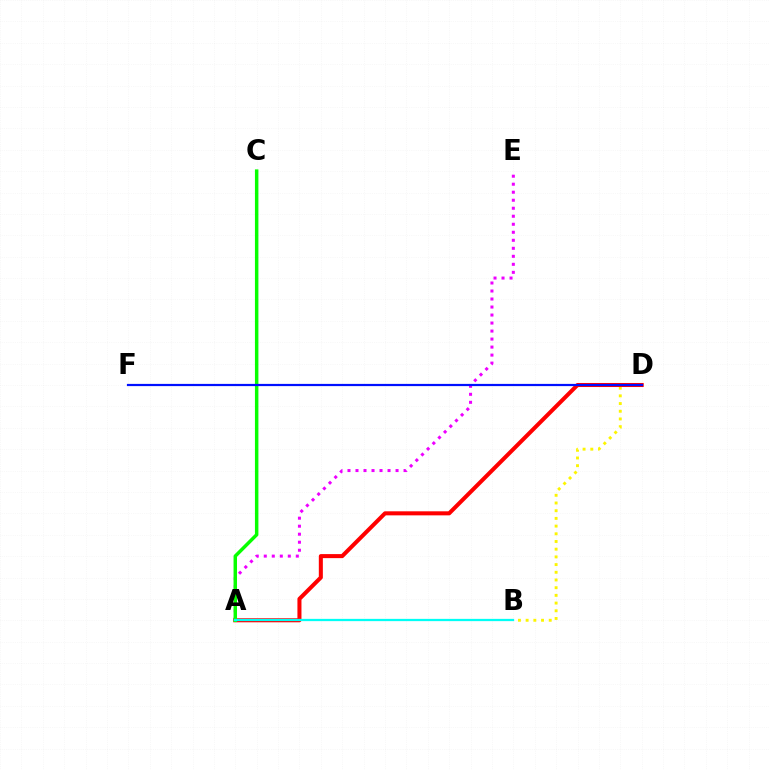{('A', 'E'): [{'color': '#ee00ff', 'line_style': 'dotted', 'thickness': 2.18}], ('B', 'D'): [{'color': '#fcf500', 'line_style': 'dotted', 'thickness': 2.09}], ('A', 'D'): [{'color': '#ff0000', 'line_style': 'solid', 'thickness': 2.91}], ('A', 'C'): [{'color': '#08ff00', 'line_style': 'solid', 'thickness': 2.49}], ('A', 'B'): [{'color': '#00fff6', 'line_style': 'solid', 'thickness': 1.63}], ('D', 'F'): [{'color': '#0010ff', 'line_style': 'solid', 'thickness': 1.59}]}